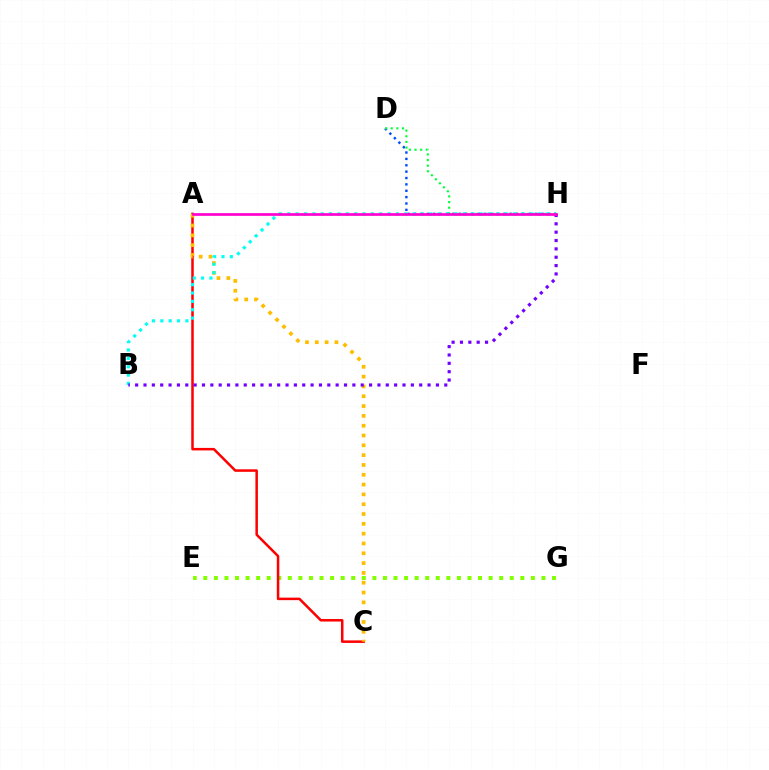{('E', 'G'): [{'color': '#84ff00', 'line_style': 'dotted', 'thickness': 2.87}], ('D', 'H'): [{'color': '#004bff', 'line_style': 'dotted', 'thickness': 1.73}, {'color': '#00ff39', 'line_style': 'dotted', 'thickness': 1.53}], ('A', 'C'): [{'color': '#ff0000', 'line_style': 'solid', 'thickness': 1.81}, {'color': '#ffbd00', 'line_style': 'dotted', 'thickness': 2.67}], ('B', 'H'): [{'color': '#00fff6', 'line_style': 'dotted', 'thickness': 2.27}, {'color': '#7200ff', 'line_style': 'dotted', 'thickness': 2.27}], ('A', 'H'): [{'color': '#ff00cf', 'line_style': 'solid', 'thickness': 1.93}]}